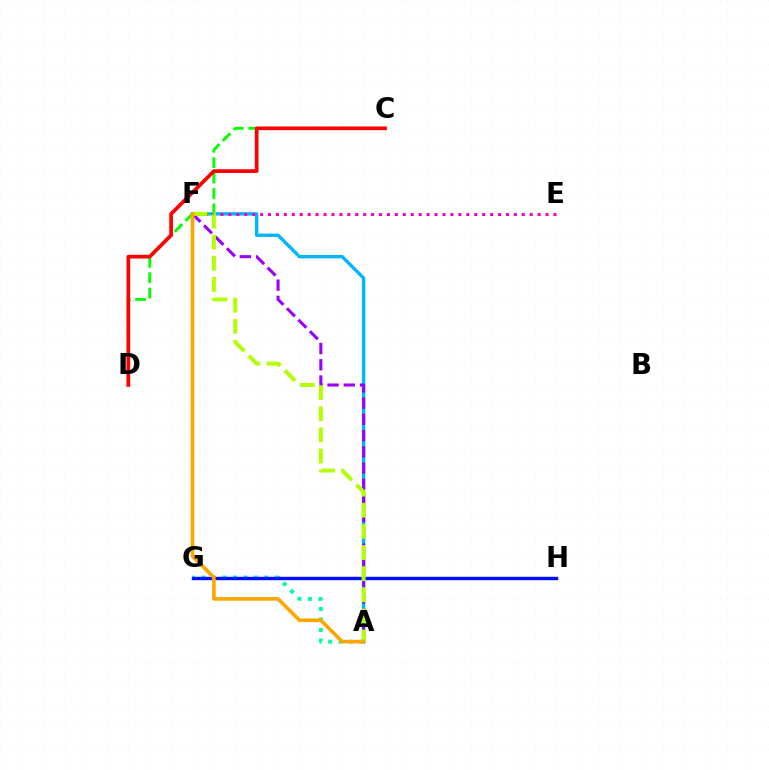{('A', 'F'): [{'color': '#00b5ff', 'line_style': 'solid', 'thickness': 2.43}, {'color': '#9b00ff', 'line_style': 'dashed', 'thickness': 2.2}, {'color': '#b3ff00', 'line_style': 'dashed', 'thickness': 2.87}, {'color': '#ffa500', 'line_style': 'solid', 'thickness': 2.6}], ('C', 'D'): [{'color': '#08ff00', 'line_style': 'dashed', 'thickness': 2.09}, {'color': '#ff0000', 'line_style': 'solid', 'thickness': 2.66}], ('E', 'F'): [{'color': '#ff00bd', 'line_style': 'dotted', 'thickness': 2.15}], ('A', 'G'): [{'color': '#00ff9d', 'line_style': 'dotted', 'thickness': 2.85}], ('G', 'H'): [{'color': '#0010ff', 'line_style': 'solid', 'thickness': 2.46}]}